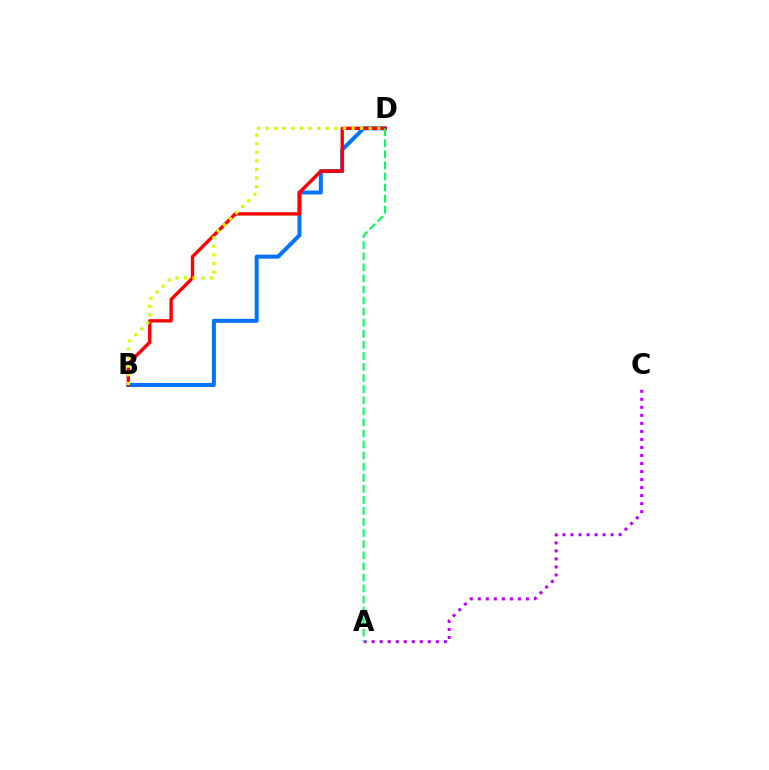{('B', 'D'): [{'color': '#0074ff', 'line_style': 'solid', 'thickness': 2.87}, {'color': '#ff0000', 'line_style': 'solid', 'thickness': 2.42}, {'color': '#d1ff00', 'line_style': 'dotted', 'thickness': 2.33}], ('A', 'C'): [{'color': '#b900ff', 'line_style': 'dotted', 'thickness': 2.18}], ('A', 'D'): [{'color': '#00ff5c', 'line_style': 'dashed', 'thickness': 1.5}]}